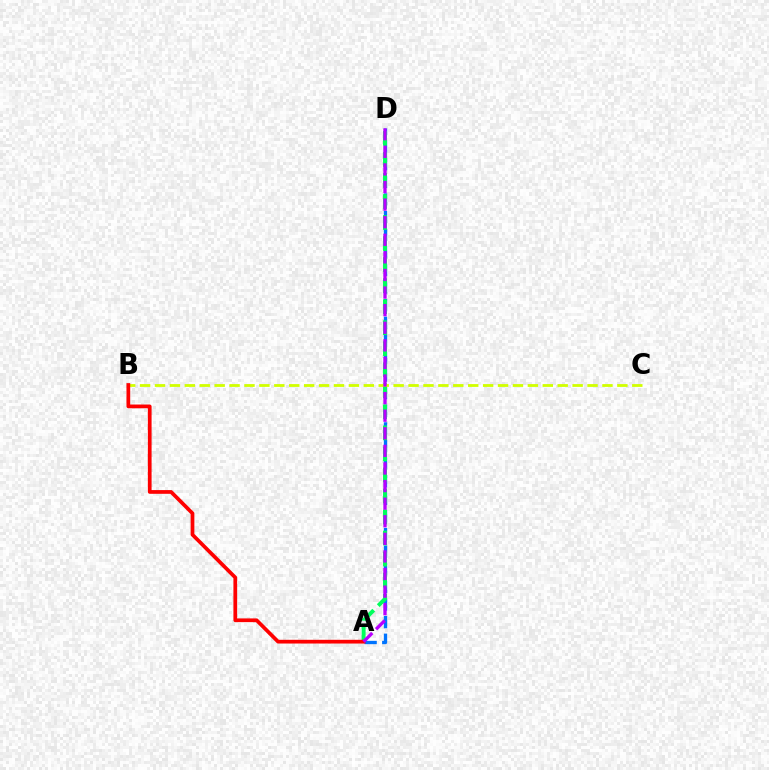{('A', 'D'): [{'color': '#0074ff', 'line_style': 'dashed', 'thickness': 2.39}, {'color': '#00ff5c', 'line_style': 'dashed', 'thickness': 2.86}, {'color': '#b900ff', 'line_style': 'dashed', 'thickness': 2.39}], ('B', 'C'): [{'color': '#d1ff00', 'line_style': 'dashed', 'thickness': 2.03}], ('A', 'B'): [{'color': '#ff0000', 'line_style': 'solid', 'thickness': 2.68}]}